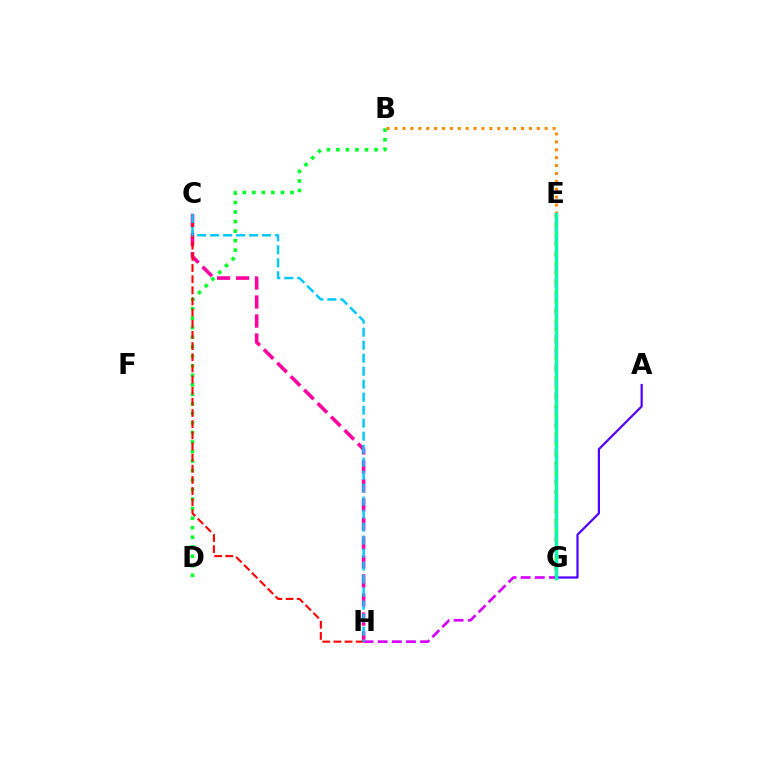{('C', 'H'): [{'color': '#ff00a0', 'line_style': 'dashed', 'thickness': 2.58}, {'color': '#ff0000', 'line_style': 'dashed', 'thickness': 1.52}, {'color': '#00c7ff', 'line_style': 'dashed', 'thickness': 1.77}], ('B', 'D'): [{'color': '#00ff27', 'line_style': 'dotted', 'thickness': 2.59}], ('A', 'G'): [{'color': '#4f00ff', 'line_style': 'solid', 'thickness': 1.59}], ('E', 'G'): [{'color': '#eeff00', 'line_style': 'dotted', 'thickness': 2.59}, {'color': '#66ff00', 'line_style': 'dashed', 'thickness': 1.6}, {'color': '#003fff', 'line_style': 'solid', 'thickness': 1.85}, {'color': '#00ffaf', 'line_style': 'solid', 'thickness': 2.43}], ('B', 'E'): [{'color': '#ff8800', 'line_style': 'dotted', 'thickness': 2.15}], ('E', 'H'): [{'color': '#d600ff', 'line_style': 'dashed', 'thickness': 1.92}]}